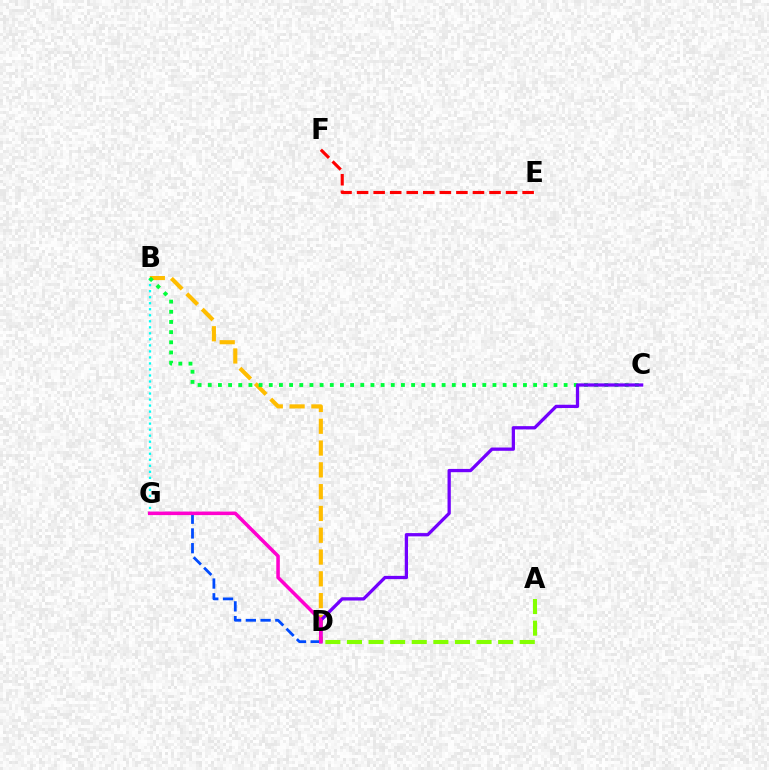{('B', 'D'): [{'color': '#ffbd00', 'line_style': 'dashed', 'thickness': 2.96}], ('B', 'G'): [{'color': '#00fff6', 'line_style': 'dotted', 'thickness': 1.64}], ('B', 'C'): [{'color': '#00ff39', 'line_style': 'dotted', 'thickness': 2.76}], ('C', 'D'): [{'color': '#7200ff', 'line_style': 'solid', 'thickness': 2.36}], ('E', 'F'): [{'color': '#ff0000', 'line_style': 'dashed', 'thickness': 2.25}], ('A', 'D'): [{'color': '#84ff00', 'line_style': 'dashed', 'thickness': 2.93}], ('D', 'G'): [{'color': '#004bff', 'line_style': 'dashed', 'thickness': 2.0}, {'color': '#ff00cf', 'line_style': 'solid', 'thickness': 2.55}]}